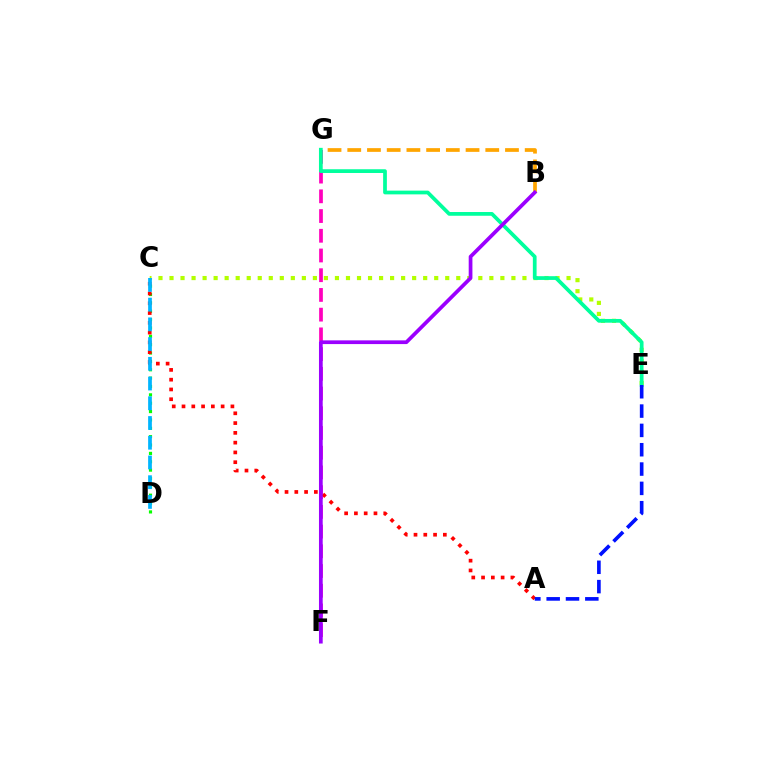{('B', 'G'): [{'color': '#ffa500', 'line_style': 'dashed', 'thickness': 2.68}], ('C', 'E'): [{'color': '#b3ff00', 'line_style': 'dotted', 'thickness': 3.0}], ('F', 'G'): [{'color': '#ff00bd', 'line_style': 'dashed', 'thickness': 2.68}], ('C', 'D'): [{'color': '#08ff00', 'line_style': 'dotted', 'thickness': 2.27}, {'color': '#00b5ff', 'line_style': 'dashed', 'thickness': 2.68}], ('E', 'G'): [{'color': '#00ff9d', 'line_style': 'solid', 'thickness': 2.69}], ('A', 'C'): [{'color': '#ff0000', 'line_style': 'dotted', 'thickness': 2.66}], ('A', 'E'): [{'color': '#0010ff', 'line_style': 'dashed', 'thickness': 2.63}], ('B', 'F'): [{'color': '#9b00ff', 'line_style': 'solid', 'thickness': 2.68}]}